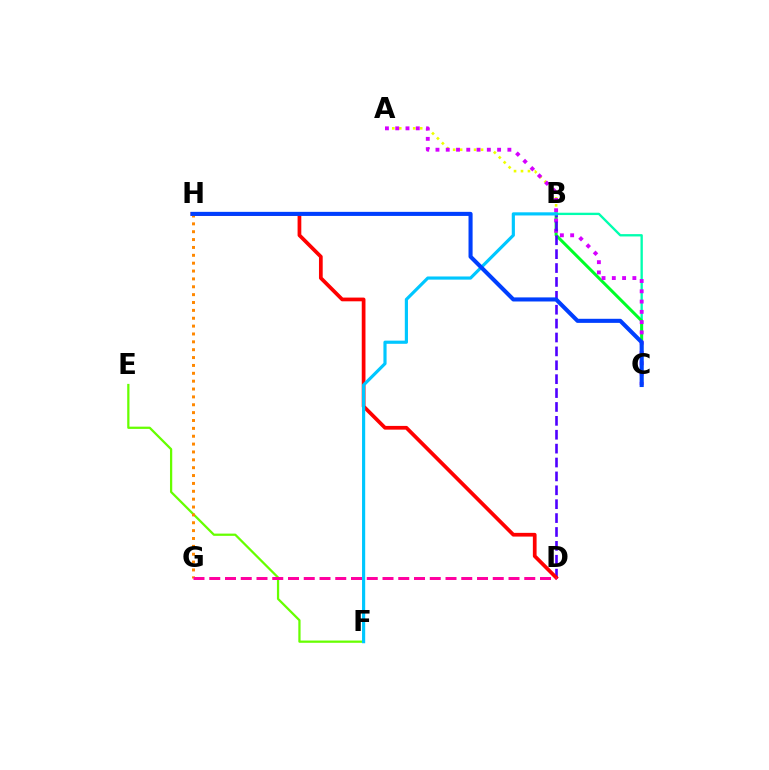{('A', 'B'): [{'color': '#eeff00', 'line_style': 'dotted', 'thickness': 1.89}], ('B', 'C'): [{'color': '#00ffaf', 'line_style': 'solid', 'thickness': 1.68}, {'color': '#00ff27', 'line_style': 'solid', 'thickness': 2.17}], ('E', 'F'): [{'color': '#66ff00', 'line_style': 'solid', 'thickness': 1.62}], ('A', 'C'): [{'color': '#d600ff', 'line_style': 'dotted', 'thickness': 2.79}], ('B', 'D'): [{'color': '#4f00ff', 'line_style': 'dashed', 'thickness': 1.89}], ('D', 'H'): [{'color': '#ff0000', 'line_style': 'solid', 'thickness': 2.69}], ('B', 'F'): [{'color': '#00c7ff', 'line_style': 'solid', 'thickness': 2.28}], ('G', 'H'): [{'color': '#ff8800', 'line_style': 'dotted', 'thickness': 2.14}], ('C', 'H'): [{'color': '#003fff', 'line_style': 'solid', 'thickness': 2.94}], ('D', 'G'): [{'color': '#ff00a0', 'line_style': 'dashed', 'thickness': 2.14}]}